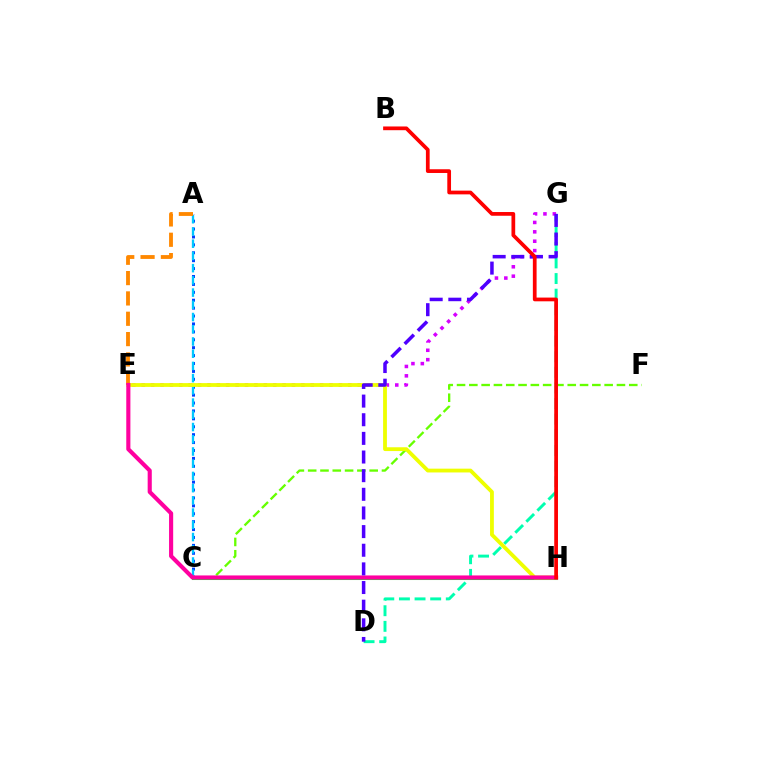{('A', 'C'): [{'color': '#003fff', 'line_style': 'dotted', 'thickness': 2.15}, {'color': '#00c7ff', 'line_style': 'dashed', 'thickness': 1.66}], ('D', 'G'): [{'color': '#00ffaf', 'line_style': 'dashed', 'thickness': 2.12}, {'color': '#4f00ff', 'line_style': 'dashed', 'thickness': 2.53}], ('E', 'G'): [{'color': '#d600ff', 'line_style': 'dotted', 'thickness': 2.55}], ('C', 'F'): [{'color': '#66ff00', 'line_style': 'dashed', 'thickness': 1.67}], ('C', 'H'): [{'color': '#00ff27', 'line_style': 'solid', 'thickness': 2.19}], ('E', 'H'): [{'color': '#eeff00', 'line_style': 'solid', 'thickness': 2.74}, {'color': '#ff00a0', 'line_style': 'solid', 'thickness': 2.97}], ('A', 'E'): [{'color': '#ff8800', 'line_style': 'dashed', 'thickness': 2.76}], ('B', 'H'): [{'color': '#ff0000', 'line_style': 'solid', 'thickness': 2.69}]}